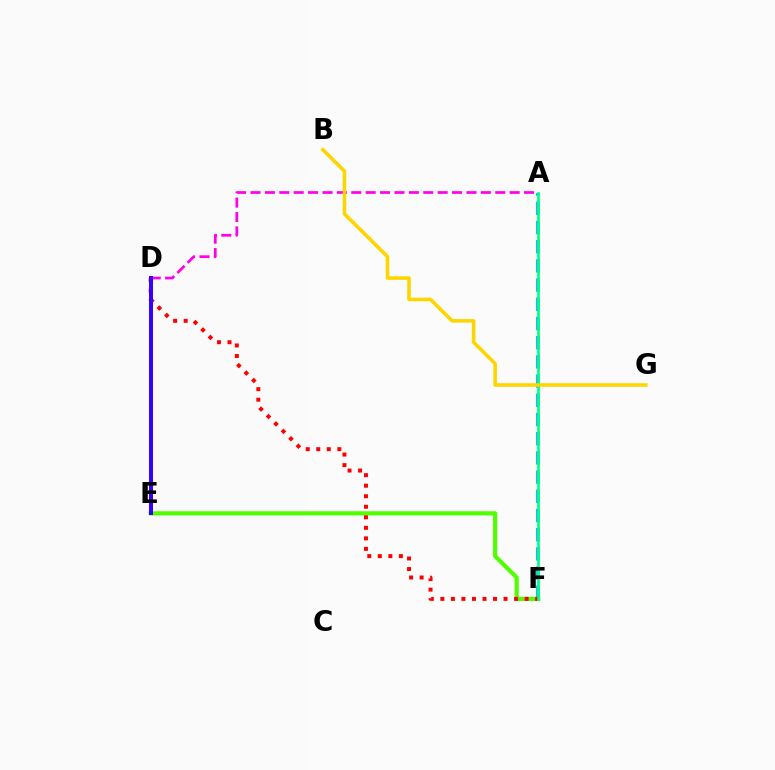{('A', 'D'): [{'color': '#ff00ed', 'line_style': 'dashed', 'thickness': 1.96}], ('A', 'F'): [{'color': '#009eff', 'line_style': 'dashed', 'thickness': 2.61}, {'color': '#00ff86', 'line_style': 'solid', 'thickness': 1.93}], ('E', 'F'): [{'color': '#4fff00', 'line_style': 'solid', 'thickness': 3.0}], ('D', 'F'): [{'color': '#ff0000', 'line_style': 'dotted', 'thickness': 2.86}], ('D', 'E'): [{'color': '#3700ff', 'line_style': 'solid', 'thickness': 2.87}], ('B', 'G'): [{'color': '#ffd500', 'line_style': 'solid', 'thickness': 2.57}]}